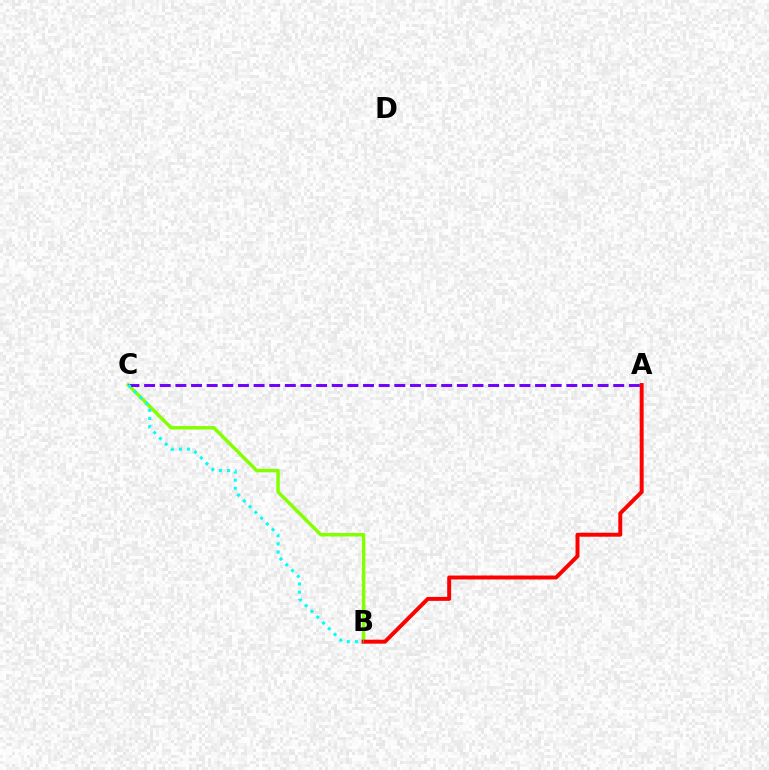{('B', 'C'): [{'color': '#84ff00', 'line_style': 'solid', 'thickness': 2.49}, {'color': '#00fff6', 'line_style': 'dotted', 'thickness': 2.21}], ('A', 'C'): [{'color': '#7200ff', 'line_style': 'dashed', 'thickness': 2.12}], ('A', 'B'): [{'color': '#ff0000', 'line_style': 'solid', 'thickness': 2.85}]}